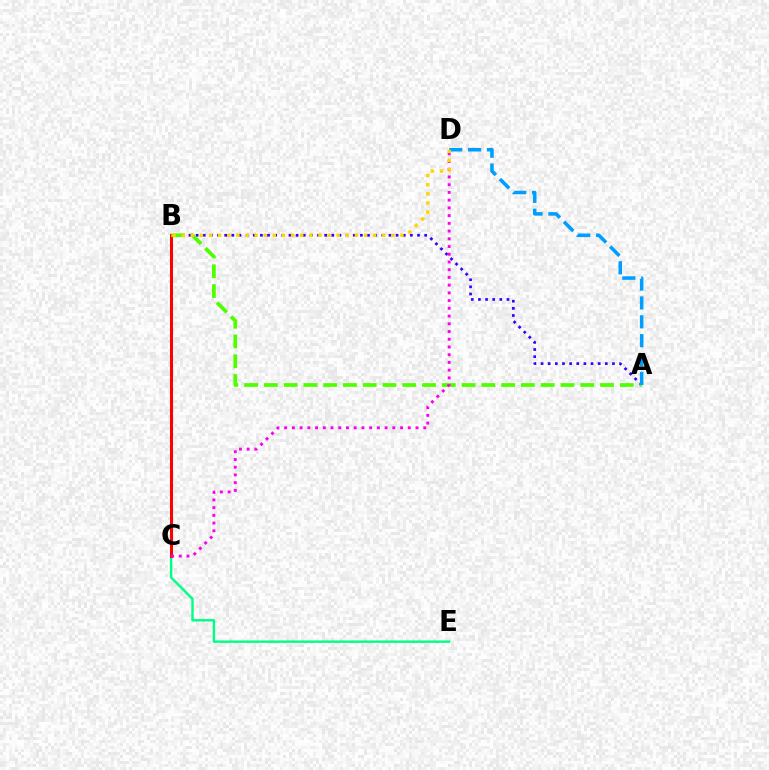{('A', 'B'): [{'color': '#3700ff', 'line_style': 'dotted', 'thickness': 1.94}, {'color': '#4fff00', 'line_style': 'dashed', 'thickness': 2.69}], ('C', 'E'): [{'color': '#00ff86', 'line_style': 'solid', 'thickness': 1.74}], ('B', 'C'): [{'color': '#ff0000', 'line_style': 'solid', 'thickness': 2.18}], ('A', 'D'): [{'color': '#009eff', 'line_style': 'dashed', 'thickness': 2.56}], ('C', 'D'): [{'color': '#ff00ed', 'line_style': 'dotted', 'thickness': 2.1}], ('B', 'D'): [{'color': '#ffd500', 'line_style': 'dotted', 'thickness': 2.48}]}